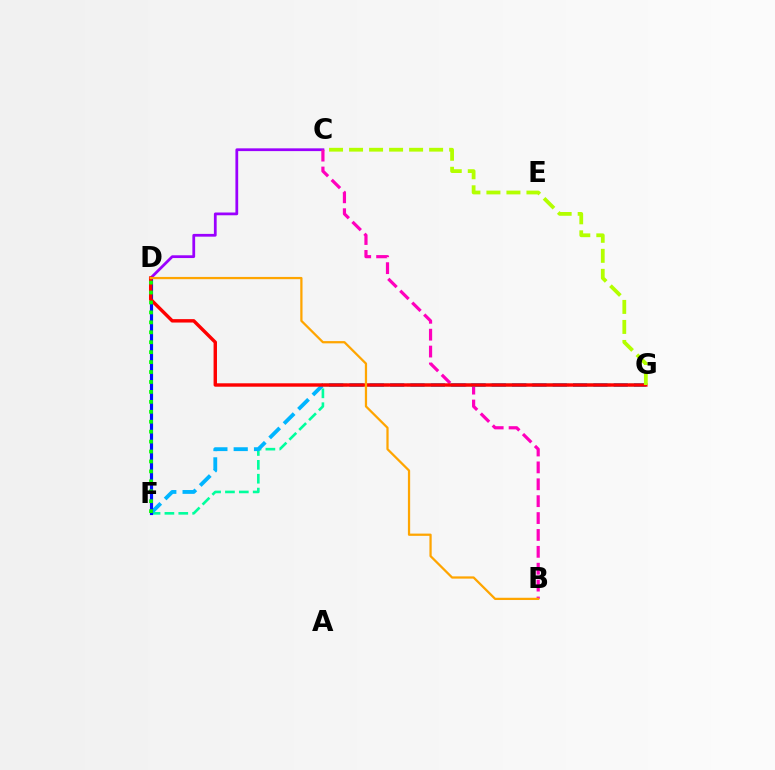{('F', 'G'): [{'color': '#00ff9d', 'line_style': 'dashed', 'thickness': 1.88}, {'color': '#00b5ff', 'line_style': 'dashed', 'thickness': 2.76}], ('C', 'D'): [{'color': '#9b00ff', 'line_style': 'solid', 'thickness': 1.99}], ('B', 'C'): [{'color': '#ff00bd', 'line_style': 'dashed', 'thickness': 2.29}], ('D', 'F'): [{'color': '#0010ff', 'line_style': 'solid', 'thickness': 2.26}, {'color': '#08ff00', 'line_style': 'dotted', 'thickness': 2.7}], ('D', 'G'): [{'color': '#ff0000', 'line_style': 'solid', 'thickness': 2.46}], ('C', 'G'): [{'color': '#b3ff00', 'line_style': 'dashed', 'thickness': 2.72}], ('B', 'D'): [{'color': '#ffa500', 'line_style': 'solid', 'thickness': 1.62}]}